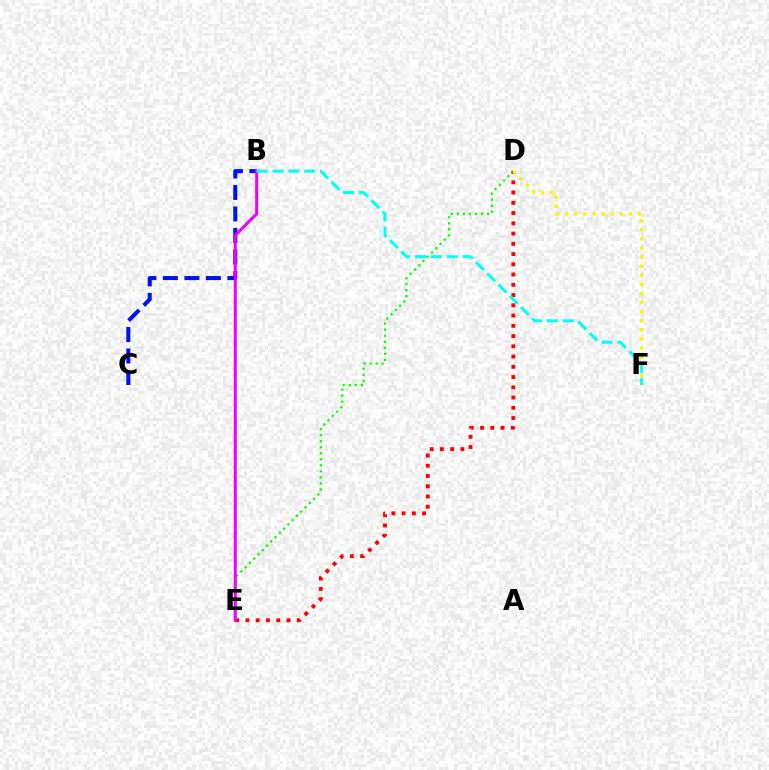{('D', 'E'): [{'color': '#08ff00', 'line_style': 'dotted', 'thickness': 1.64}, {'color': '#ff0000', 'line_style': 'dotted', 'thickness': 2.78}], ('D', 'F'): [{'color': '#fcf500', 'line_style': 'dotted', 'thickness': 2.47}], ('B', 'C'): [{'color': '#0010ff', 'line_style': 'dashed', 'thickness': 2.92}], ('B', 'E'): [{'color': '#ee00ff', 'line_style': 'solid', 'thickness': 2.16}], ('B', 'F'): [{'color': '#00fff6', 'line_style': 'dashed', 'thickness': 2.15}]}